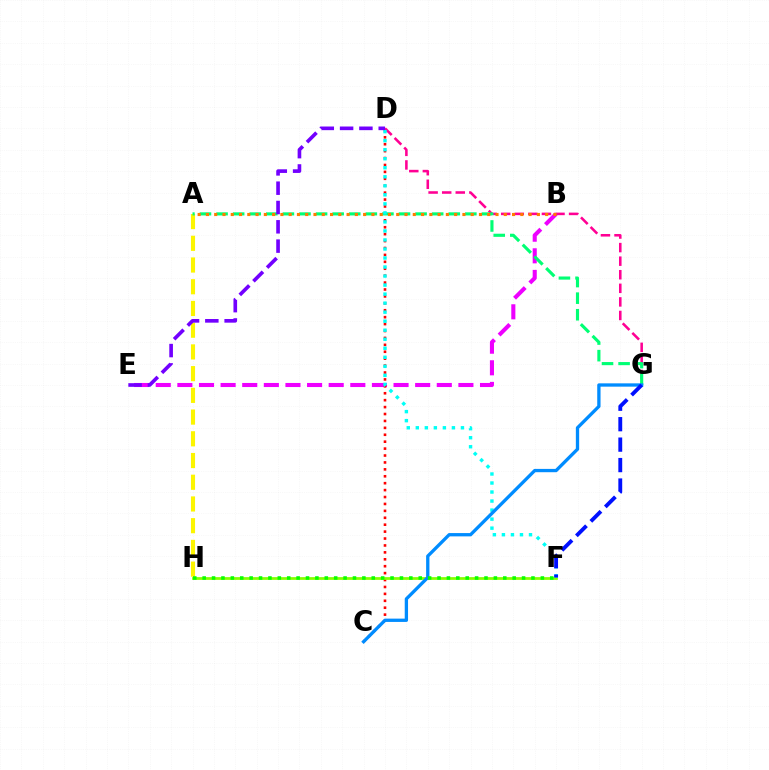{('B', 'E'): [{'color': '#ee00ff', 'line_style': 'dashed', 'thickness': 2.94}], ('C', 'D'): [{'color': '#ff0000', 'line_style': 'dotted', 'thickness': 1.88}], ('D', 'G'): [{'color': '#ff0094', 'line_style': 'dashed', 'thickness': 1.84}], ('A', 'H'): [{'color': '#fcf500', 'line_style': 'dashed', 'thickness': 2.95}], ('A', 'G'): [{'color': '#00ff74', 'line_style': 'dashed', 'thickness': 2.25}], ('F', 'H'): [{'color': '#84ff00', 'line_style': 'solid', 'thickness': 1.98}, {'color': '#08ff00', 'line_style': 'dotted', 'thickness': 2.55}], ('D', 'F'): [{'color': '#00fff6', 'line_style': 'dotted', 'thickness': 2.45}], ('C', 'G'): [{'color': '#008cff', 'line_style': 'solid', 'thickness': 2.38}], ('F', 'G'): [{'color': '#0010ff', 'line_style': 'dashed', 'thickness': 2.78}], ('A', 'B'): [{'color': '#ff7c00', 'line_style': 'dotted', 'thickness': 2.25}], ('D', 'E'): [{'color': '#7200ff', 'line_style': 'dashed', 'thickness': 2.62}]}